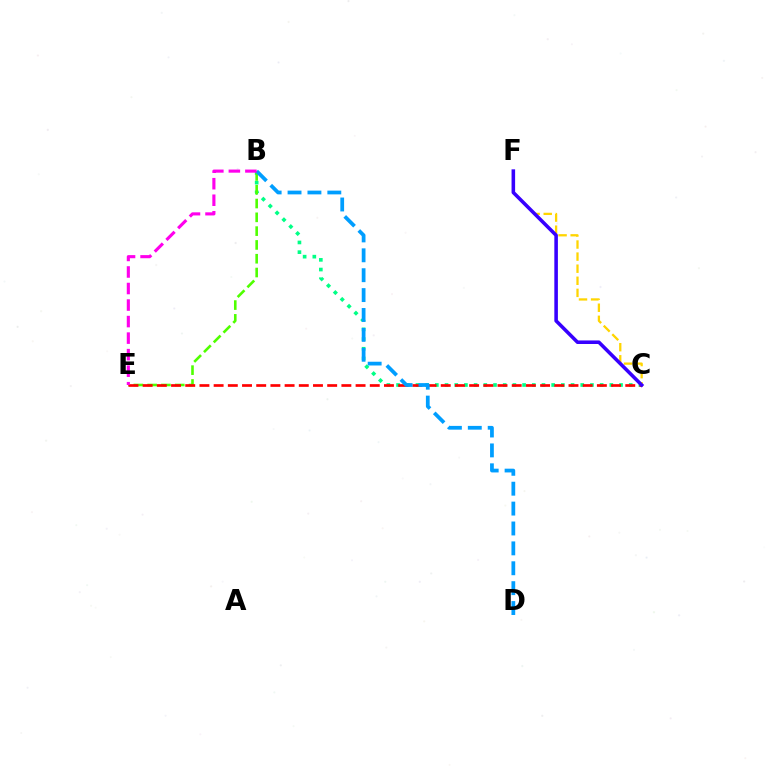{('B', 'C'): [{'color': '#00ff86', 'line_style': 'dotted', 'thickness': 2.63}], ('B', 'E'): [{'color': '#4fff00', 'line_style': 'dashed', 'thickness': 1.87}, {'color': '#ff00ed', 'line_style': 'dashed', 'thickness': 2.25}], ('C', 'F'): [{'color': '#ffd500', 'line_style': 'dashed', 'thickness': 1.64}, {'color': '#3700ff', 'line_style': 'solid', 'thickness': 2.56}], ('C', 'E'): [{'color': '#ff0000', 'line_style': 'dashed', 'thickness': 1.93}], ('B', 'D'): [{'color': '#009eff', 'line_style': 'dashed', 'thickness': 2.7}]}